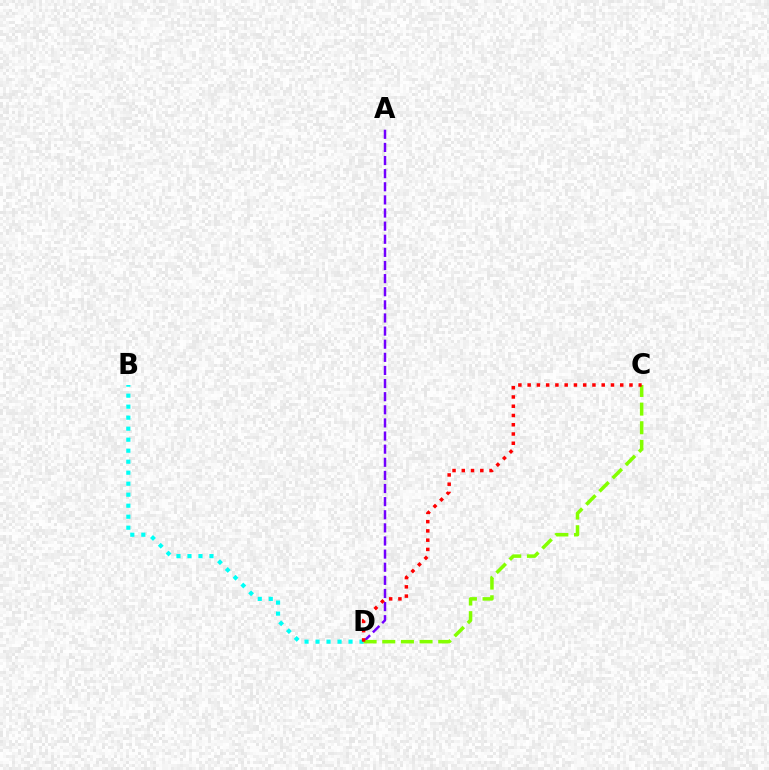{('B', 'D'): [{'color': '#00fff6', 'line_style': 'dotted', 'thickness': 2.99}], ('A', 'D'): [{'color': '#7200ff', 'line_style': 'dashed', 'thickness': 1.78}], ('C', 'D'): [{'color': '#84ff00', 'line_style': 'dashed', 'thickness': 2.53}, {'color': '#ff0000', 'line_style': 'dotted', 'thickness': 2.52}]}